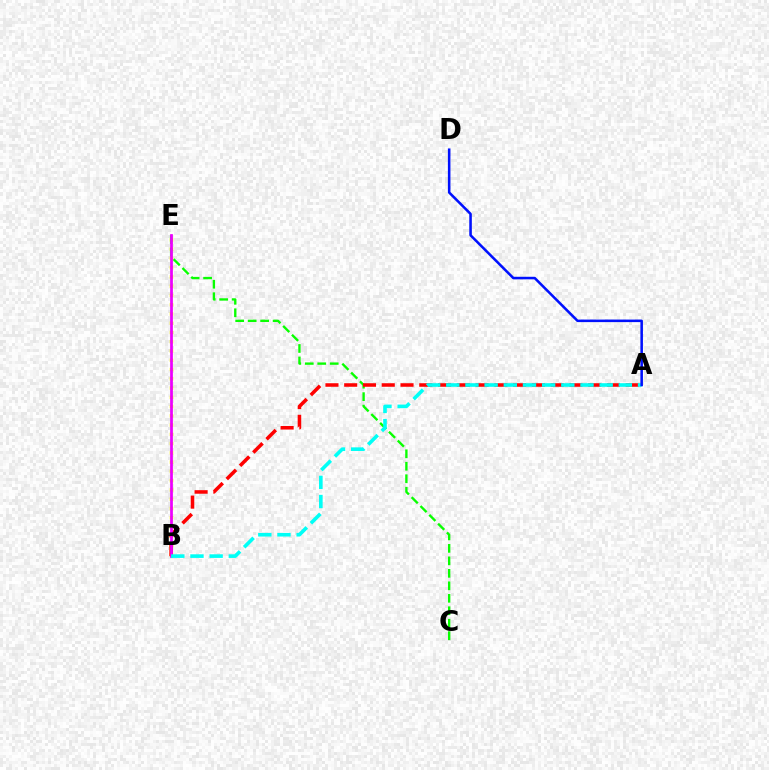{('B', 'E'): [{'color': '#fcf500', 'line_style': 'dotted', 'thickness': 2.52}, {'color': '#ee00ff', 'line_style': 'solid', 'thickness': 1.97}], ('C', 'E'): [{'color': '#08ff00', 'line_style': 'dashed', 'thickness': 1.69}], ('A', 'B'): [{'color': '#ff0000', 'line_style': 'dashed', 'thickness': 2.55}, {'color': '#00fff6', 'line_style': 'dashed', 'thickness': 2.6}], ('A', 'D'): [{'color': '#0010ff', 'line_style': 'solid', 'thickness': 1.84}]}